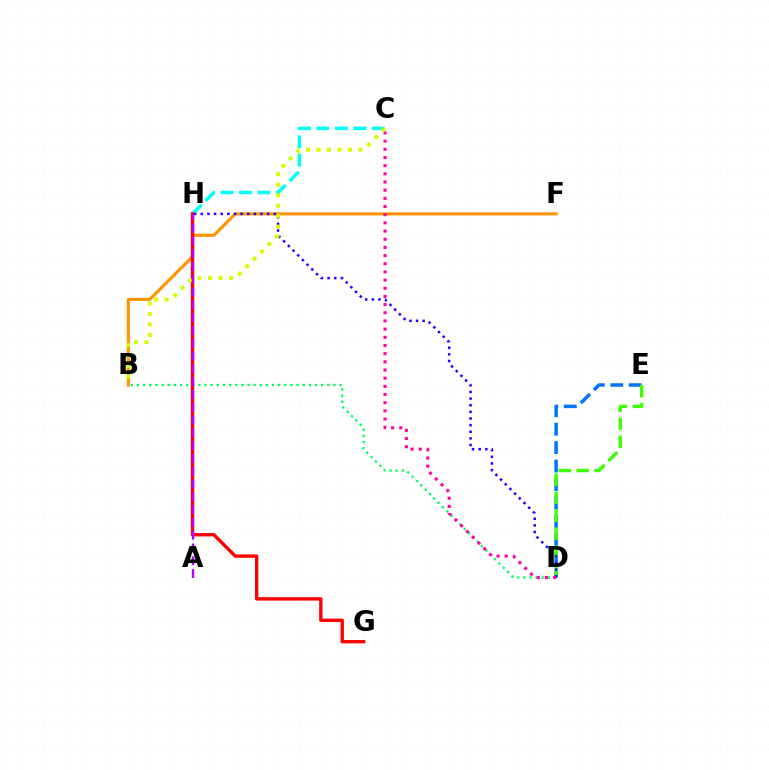{('B', 'D'): [{'color': '#00ff5c', 'line_style': 'dotted', 'thickness': 1.67}], ('B', 'F'): [{'color': '#ff9400', 'line_style': 'solid', 'thickness': 2.24}], ('D', 'E'): [{'color': '#0074ff', 'line_style': 'dashed', 'thickness': 2.51}, {'color': '#3dff00', 'line_style': 'dashed', 'thickness': 2.44}], ('C', 'H'): [{'color': '#00fff6', 'line_style': 'dashed', 'thickness': 2.51}], ('D', 'H'): [{'color': '#2500ff', 'line_style': 'dotted', 'thickness': 1.8}], ('G', 'H'): [{'color': '#ff0000', 'line_style': 'solid', 'thickness': 2.43}], ('C', 'D'): [{'color': '#ff00ac', 'line_style': 'dotted', 'thickness': 2.22}], ('B', 'C'): [{'color': '#d1ff00', 'line_style': 'dotted', 'thickness': 2.85}], ('A', 'H'): [{'color': '#b900ff', 'line_style': 'dashed', 'thickness': 1.74}]}